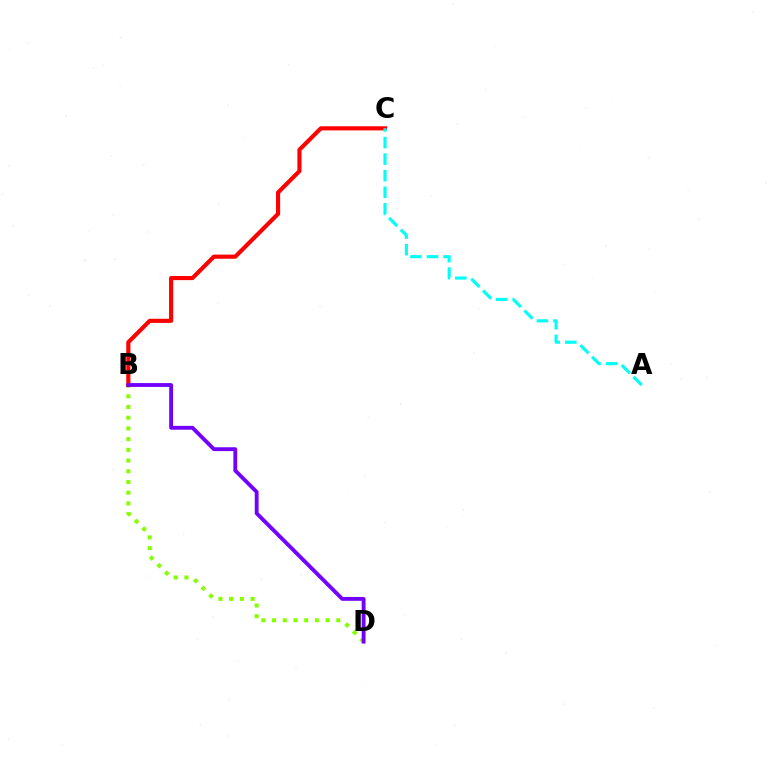{('B', 'D'): [{'color': '#84ff00', 'line_style': 'dotted', 'thickness': 2.91}, {'color': '#7200ff', 'line_style': 'solid', 'thickness': 2.76}], ('B', 'C'): [{'color': '#ff0000', 'line_style': 'solid', 'thickness': 2.97}], ('A', 'C'): [{'color': '#00fff6', 'line_style': 'dashed', 'thickness': 2.25}]}